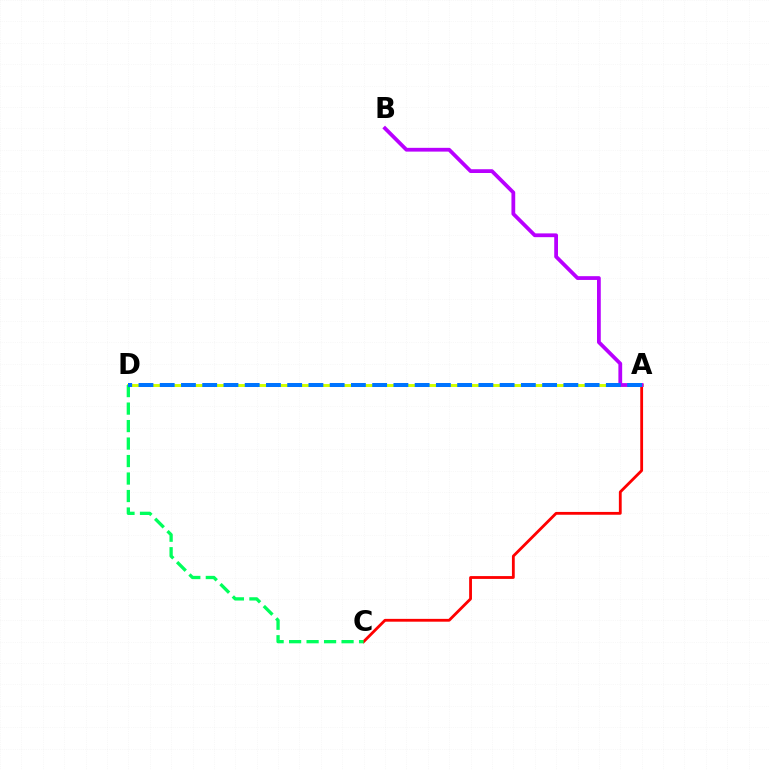{('A', 'D'): [{'color': '#d1ff00', 'line_style': 'solid', 'thickness': 2.13}, {'color': '#0074ff', 'line_style': 'dashed', 'thickness': 2.89}], ('A', 'C'): [{'color': '#ff0000', 'line_style': 'solid', 'thickness': 2.03}], ('A', 'B'): [{'color': '#b900ff', 'line_style': 'solid', 'thickness': 2.71}], ('C', 'D'): [{'color': '#00ff5c', 'line_style': 'dashed', 'thickness': 2.38}]}